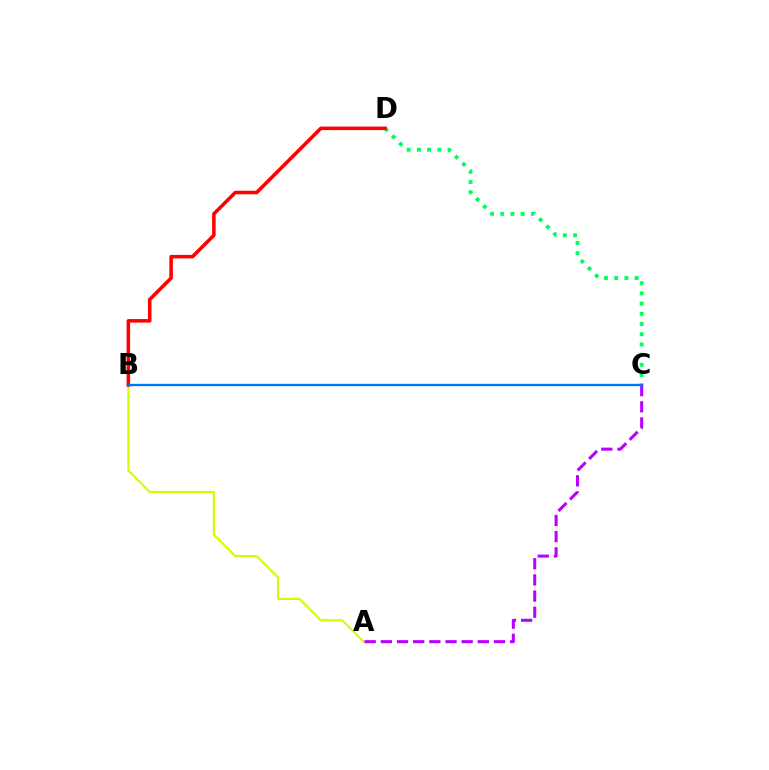{('A', 'B'): [{'color': '#d1ff00', 'line_style': 'solid', 'thickness': 1.56}], ('C', 'D'): [{'color': '#00ff5c', 'line_style': 'dotted', 'thickness': 2.77}], ('A', 'C'): [{'color': '#b900ff', 'line_style': 'dashed', 'thickness': 2.2}], ('B', 'D'): [{'color': '#ff0000', 'line_style': 'solid', 'thickness': 2.54}], ('B', 'C'): [{'color': '#0074ff', 'line_style': 'solid', 'thickness': 1.69}]}